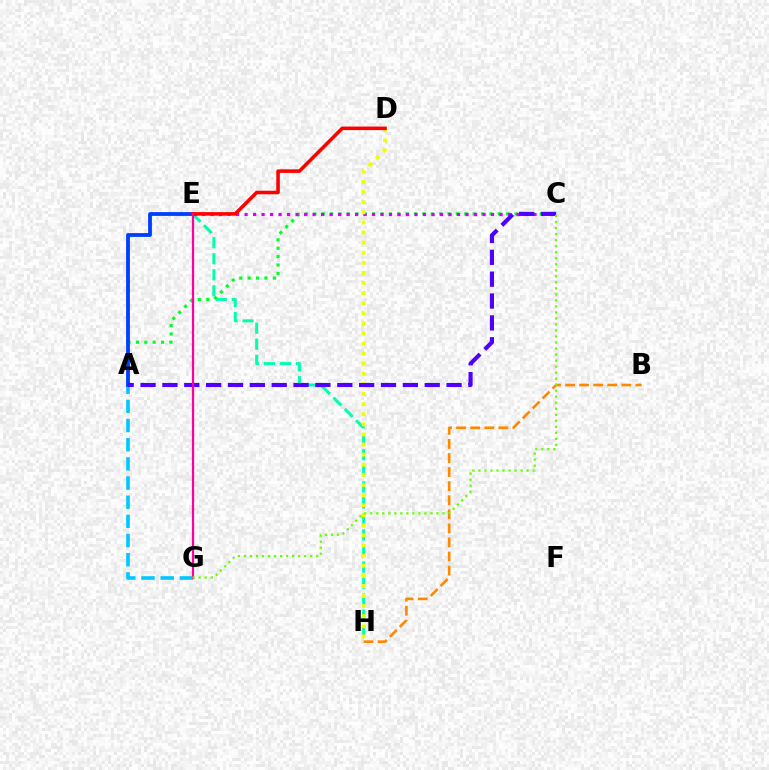{('E', 'H'): [{'color': '#00ffaf', 'line_style': 'dashed', 'thickness': 2.18}], ('A', 'C'): [{'color': '#00ff27', 'line_style': 'dotted', 'thickness': 2.28}, {'color': '#4f00ff', 'line_style': 'dashed', 'thickness': 2.97}], ('C', 'E'): [{'color': '#d600ff', 'line_style': 'dotted', 'thickness': 2.31}], ('A', 'G'): [{'color': '#00c7ff', 'line_style': 'dashed', 'thickness': 2.6}], ('A', 'E'): [{'color': '#003fff', 'line_style': 'solid', 'thickness': 2.74}], ('B', 'H'): [{'color': '#ff8800', 'line_style': 'dashed', 'thickness': 1.91}], ('D', 'H'): [{'color': '#eeff00', 'line_style': 'dotted', 'thickness': 2.74}], ('D', 'E'): [{'color': '#ff0000', 'line_style': 'solid', 'thickness': 2.56}], ('E', 'G'): [{'color': '#ff00a0', 'line_style': 'solid', 'thickness': 1.6}], ('C', 'G'): [{'color': '#66ff00', 'line_style': 'dotted', 'thickness': 1.64}]}